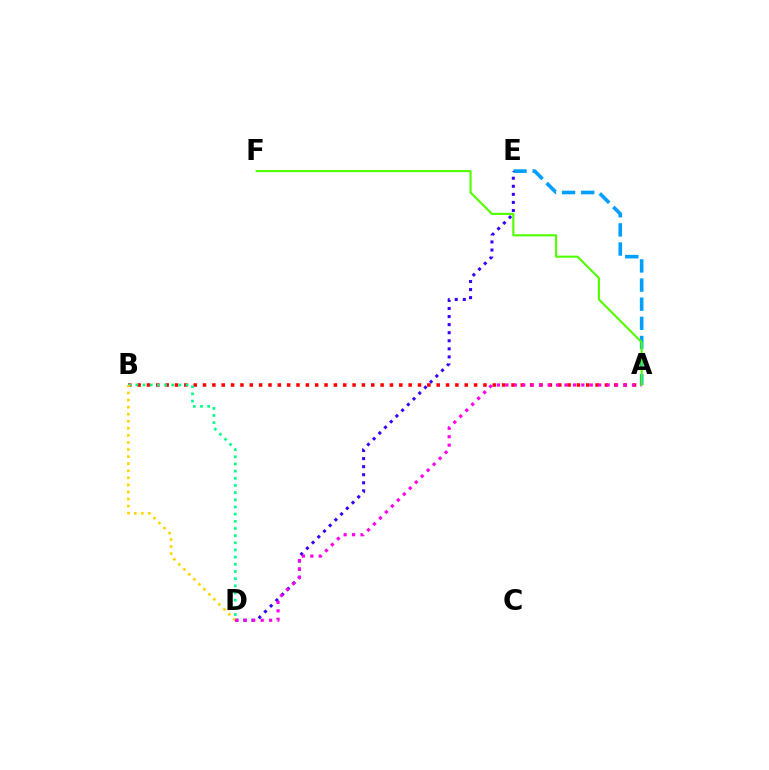{('A', 'E'): [{'color': '#009eff', 'line_style': 'dashed', 'thickness': 2.6}], ('A', 'B'): [{'color': '#ff0000', 'line_style': 'dotted', 'thickness': 2.54}], ('B', 'D'): [{'color': '#00ff86', 'line_style': 'dotted', 'thickness': 1.95}, {'color': '#ffd500', 'line_style': 'dotted', 'thickness': 1.92}], ('D', 'E'): [{'color': '#3700ff', 'line_style': 'dotted', 'thickness': 2.19}], ('A', 'D'): [{'color': '#ff00ed', 'line_style': 'dotted', 'thickness': 2.29}], ('A', 'F'): [{'color': '#4fff00', 'line_style': 'solid', 'thickness': 1.53}]}